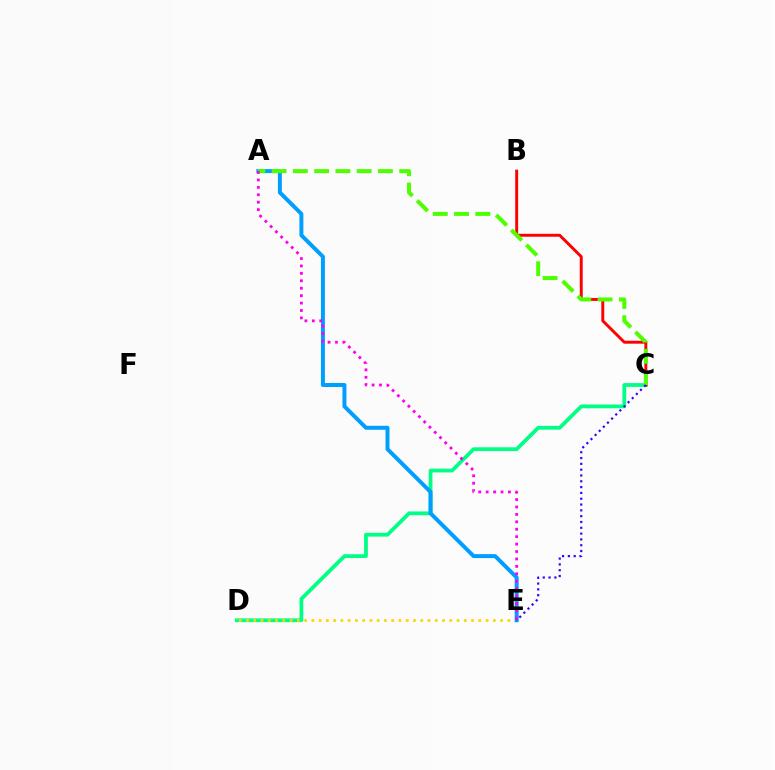{('C', 'D'): [{'color': '#00ff86', 'line_style': 'solid', 'thickness': 2.72}], ('D', 'E'): [{'color': '#ffd500', 'line_style': 'dotted', 'thickness': 1.97}], ('A', 'E'): [{'color': '#009eff', 'line_style': 'solid', 'thickness': 2.86}, {'color': '#ff00ed', 'line_style': 'dotted', 'thickness': 2.02}], ('B', 'C'): [{'color': '#ff0000', 'line_style': 'solid', 'thickness': 2.11}], ('A', 'C'): [{'color': '#4fff00', 'line_style': 'dashed', 'thickness': 2.89}], ('C', 'E'): [{'color': '#3700ff', 'line_style': 'dotted', 'thickness': 1.58}]}